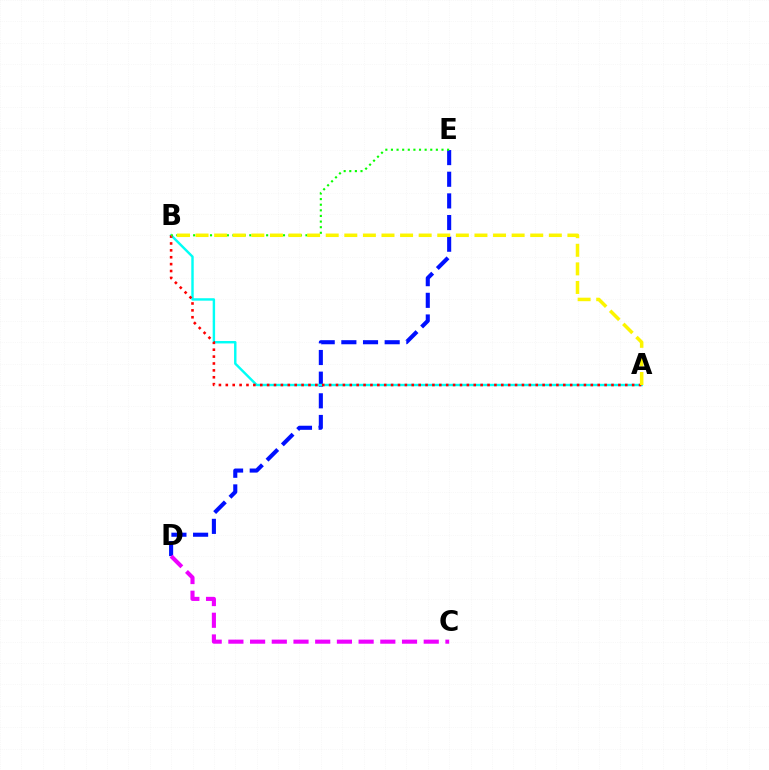{('D', 'E'): [{'color': '#0010ff', 'line_style': 'dashed', 'thickness': 2.94}], ('A', 'B'): [{'color': '#00fff6', 'line_style': 'solid', 'thickness': 1.75}, {'color': '#ff0000', 'line_style': 'dotted', 'thickness': 1.87}, {'color': '#fcf500', 'line_style': 'dashed', 'thickness': 2.53}], ('C', 'D'): [{'color': '#ee00ff', 'line_style': 'dashed', 'thickness': 2.95}], ('B', 'E'): [{'color': '#08ff00', 'line_style': 'dotted', 'thickness': 1.53}]}